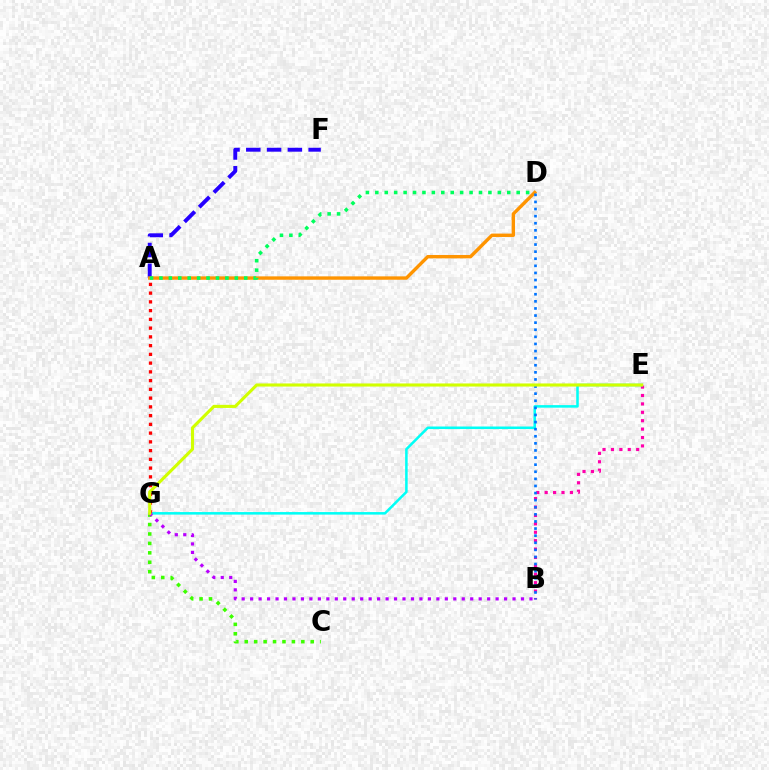{('B', 'E'): [{'color': '#ff00ac', 'line_style': 'dotted', 'thickness': 2.28}], ('A', 'F'): [{'color': '#2500ff', 'line_style': 'dashed', 'thickness': 2.82}], ('E', 'G'): [{'color': '#00fff6', 'line_style': 'solid', 'thickness': 1.83}, {'color': '#d1ff00', 'line_style': 'solid', 'thickness': 2.23}], ('A', 'G'): [{'color': '#ff0000', 'line_style': 'dotted', 'thickness': 2.38}], ('C', 'G'): [{'color': '#3dff00', 'line_style': 'dotted', 'thickness': 2.56}], ('A', 'D'): [{'color': '#ff9400', 'line_style': 'solid', 'thickness': 2.44}, {'color': '#00ff5c', 'line_style': 'dotted', 'thickness': 2.56}], ('B', 'D'): [{'color': '#0074ff', 'line_style': 'dotted', 'thickness': 1.93}], ('B', 'G'): [{'color': '#b900ff', 'line_style': 'dotted', 'thickness': 2.3}]}